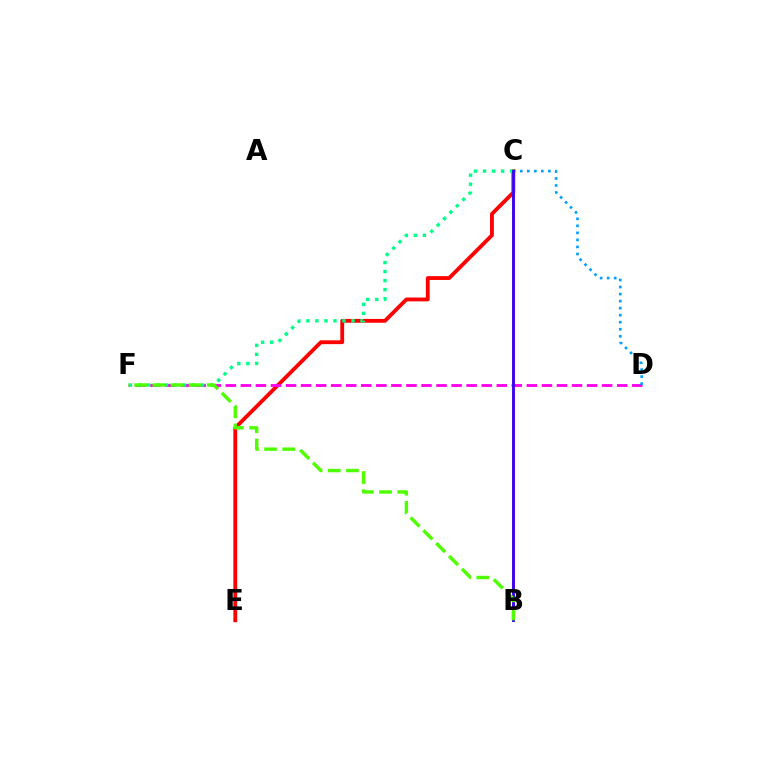{('C', 'E'): [{'color': '#ff0000', 'line_style': 'solid', 'thickness': 2.75}], ('B', 'C'): [{'color': '#ffd500', 'line_style': 'solid', 'thickness': 2.15}, {'color': '#3700ff', 'line_style': 'solid', 'thickness': 2.07}], ('D', 'F'): [{'color': '#ff00ed', 'line_style': 'dashed', 'thickness': 2.04}], ('C', 'D'): [{'color': '#009eff', 'line_style': 'dotted', 'thickness': 1.91}], ('C', 'F'): [{'color': '#00ff86', 'line_style': 'dotted', 'thickness': 2.45}], ('B', 'F'): [{'color': '#4fff00', 'line_style': 'dashed', 'thickness': 2.47}]}